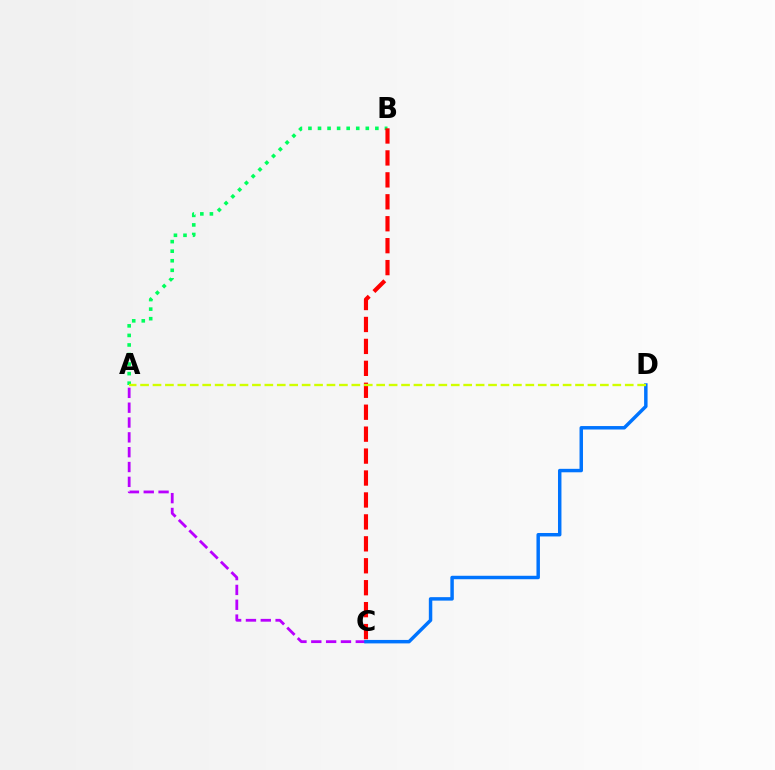{('A', 'C'): [{'color': '#b900ff', 'line_style': 'dashed', 'thickness': 2.02}], ('A', 'B'): [{'color': '#00ff5c', 'line_style': 'dotted', 'thickness': 2.6}], ('C', 'D'): [{'color': '#0074ff', 'line_style': 'solid', 'thickness': 2.49}], ('B', 'C'): [{'color': '#ff0000', 'line_style': 'dashed', 'thickness': 2.98}], ('A', 'D'): [{'color': '#d1ff00', 'line_style': 'dashed', 'thickness': 1.69}]}